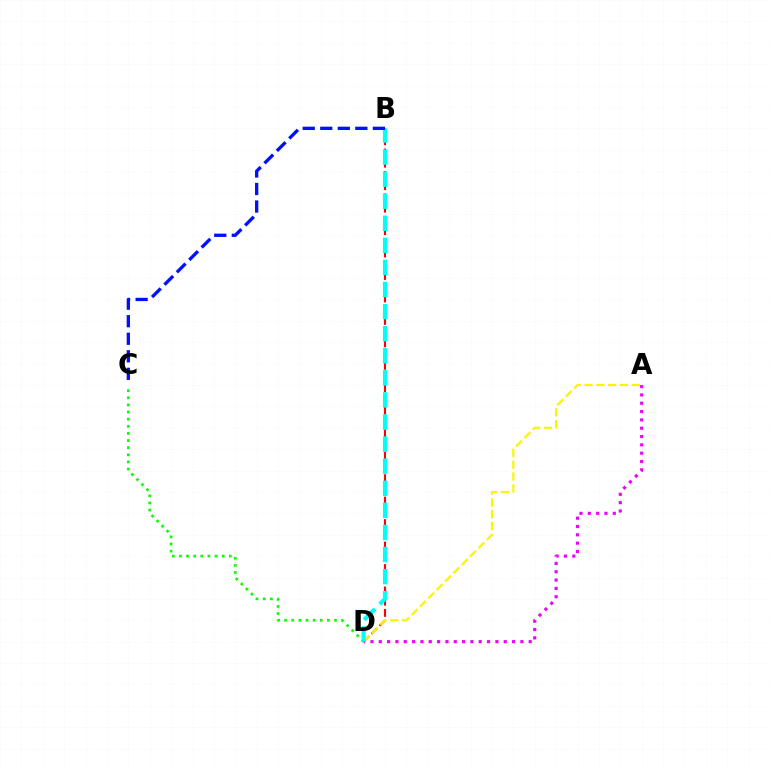{('B', 'D'): [{'color': '#ff0000', 'line_style': 'dashed', 'thickness': 1.53}, {'color': '#00fff6', 'line_style': 'dashed', 'thickness': 3.0}], ('C', 'D'): [{'color': '#08ff00', 'line_style': 'dotted', 'thickness': 1.94}], ('A', 'D'): [{'color': '#fcf500', 'line_style': 'dashed', 'thickness': 1.6}, {'color': '#ee00ff', 'line_style': 'dotted', 'thickness': 2.26}], ('B', 'C'): [{'color': '#0010ff', 'line_style': 'dashed', 'thickness': 2.38}]}